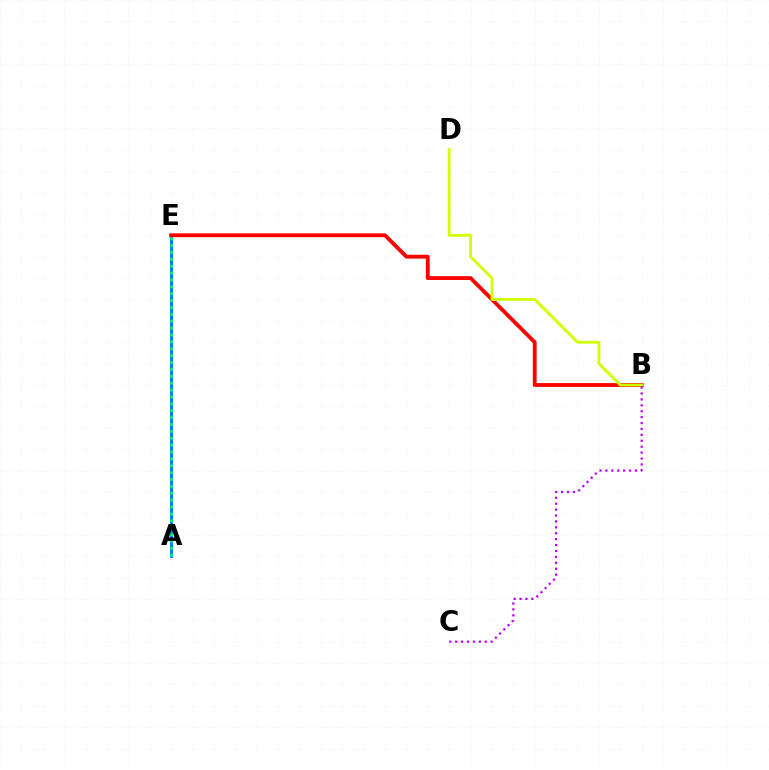{('A', 'E'): [{'color': '#0074ff', 'line_style': 'solid', 'thickness': 2.04}, {'color': '#00ff5c', 'line_style': 'dotted', 'thickness': 1.87}], ('B', 'E'): [{'color': '#ff0000', 'line_style': 'solid', 'thickness': 2.76}], ('B', 'D'): [{'color': '#d1ff00', 'line_style': 'solid', 'thickness': 2.02}], ('B', 'C'): [{'color': '#b900ff', 'line_style': 'dotted', 'thickness': 1.61}]}